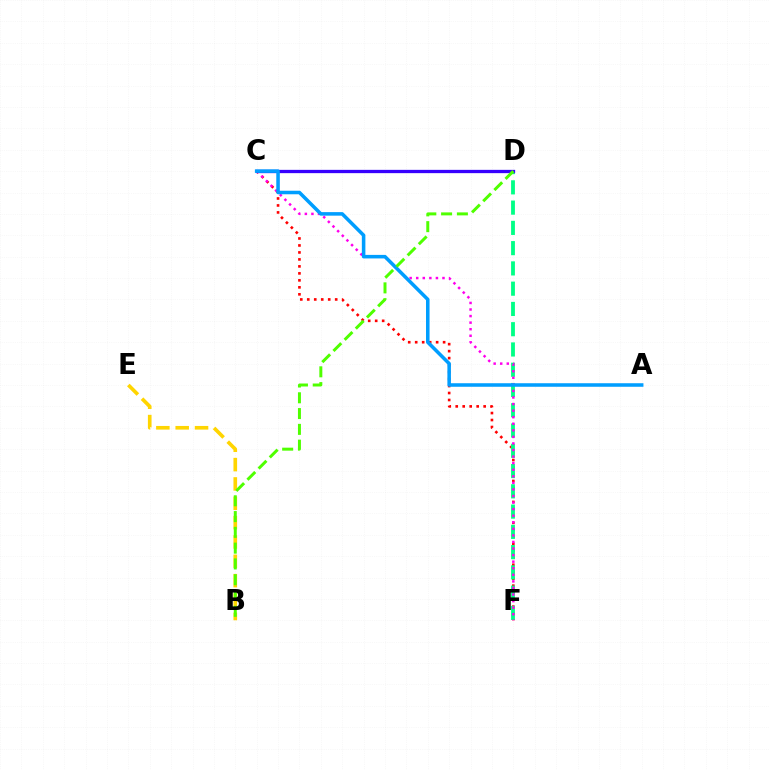{('C', 'F'): [{'color': '#ff0000', 'line_style': 'dotted', 'thickness': 1.9}, {'color': '#ff00ed', 'line_style': 'dotted', 'thickness': 1.78}], ('D', 'F'): [{'color': '#00ff86', 'line_style': 'dashed', 'thickness': 2.75}], ('B', 'E'): [{'color': '#ffd500', 'line_style': 'dashed', 'thickness': 2.63}], ('C', 'D'): [{'color': '#3700ff', 'line_style': 'solid', 'thickness': 2.37}], ('A', 'C'): [{'color': '#009eff', 'line_style': 'solid', 'thickness': 2.55}], ('B', 'D'): [{'color': '#4fff00', 'line_style': 'dashed', 'thickness': 2.14}]}